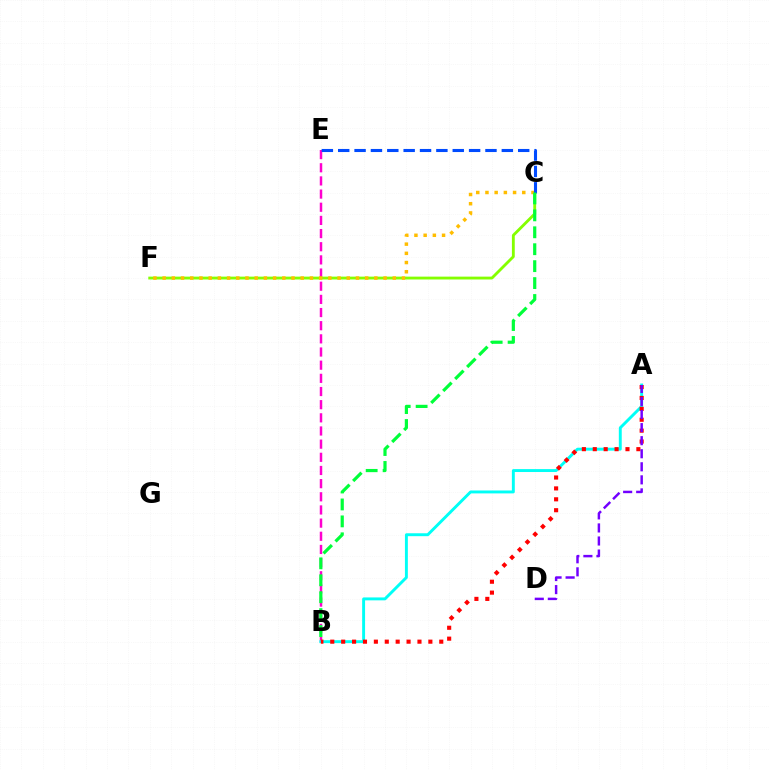{('B', 'E'): [{'color': '#ff00cf', 'line_style': 'dashed', 'thickness': 1.79}], ('C', 'F'): [{'color': '#84ff00', 'line_style': 'solid', 'thickness': 2.05}, {'color': '#ffbd00', 'line_style': 'dotted', 'thickness': 2.5}], ('A', 'B'): [{'color': '#00fff6', 'line_style': 'solid', 'thickness': 2.1}, {'color': '#ff0000', 'line_style': 'dotted', 'thickness': 2.96}], ('C', 'E'): [{'color': '#004bff', 'line_style': 'dashed', 'thickness': 2.22}], ('B', 'C'): [{'color': '#00ff39', 'line_style': 'dashed', 'thickness': 2.3}], ('A', 'D'): [{'color': '#7200ff', 'line_style': 'dashed', 'thickness': 1.77}]}